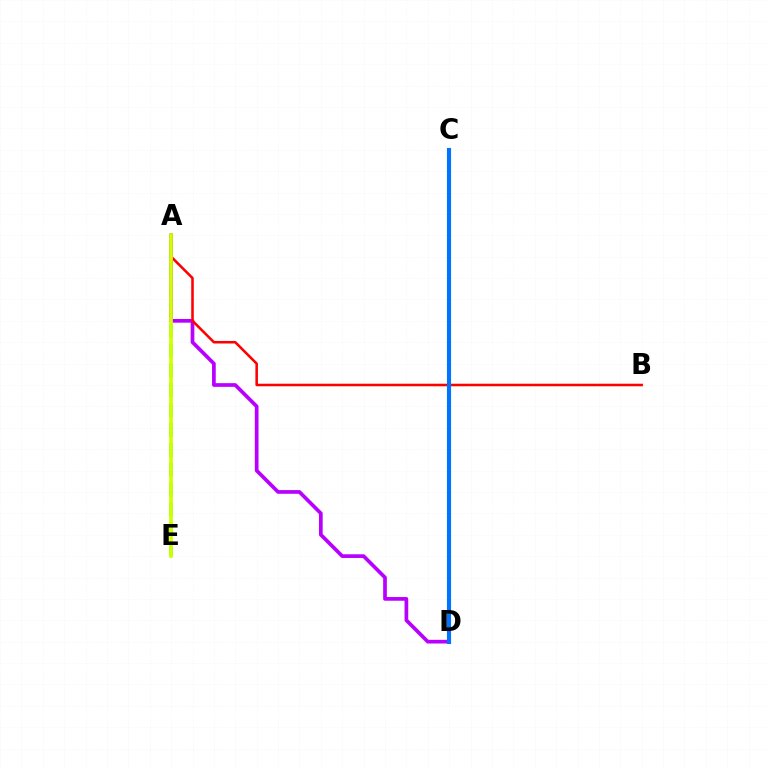{('A', 'E'): [{'color': '#00ff5c', 'line_style': 'dashed', 'thickness': 2.7}, {'color': '#d1ff00', 'line_style': 'solid', 'thickness': 2.67}], ('A', 'D'): [{'color': '#b900ff', 'line_style': 'solid', 'thickness': 2.66}], ('A', 'B'): [{'color': '#ff0000', 'line_style': 'solid', 'thickness': 1.84}], ('C', 'D'): [{'color': '#0074ff', 'line_style': 'solid', 'thickness': 2.96}]}